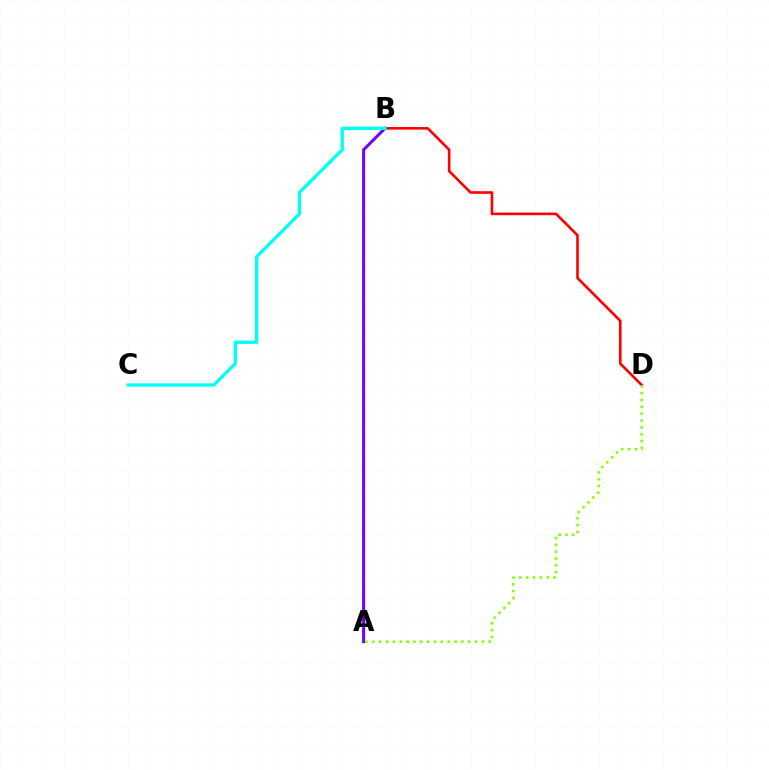{('A', 'B'): [{'color': '#7200ff', 'line_style': 'solid', 'thickness': 2.19}], ('B', 'D'): [{'color': '#ff0000', 'line_style': 'solid', 'thickness': 1.88}], ('A', 'D'): [{'color': '#84ff00', 'line_style': 'dotted', 'thickness': 1.86}], ('B', 'C'): [{'color': '#00fff6', 'line_style': 'solid', 'thickness': 2.4}]}